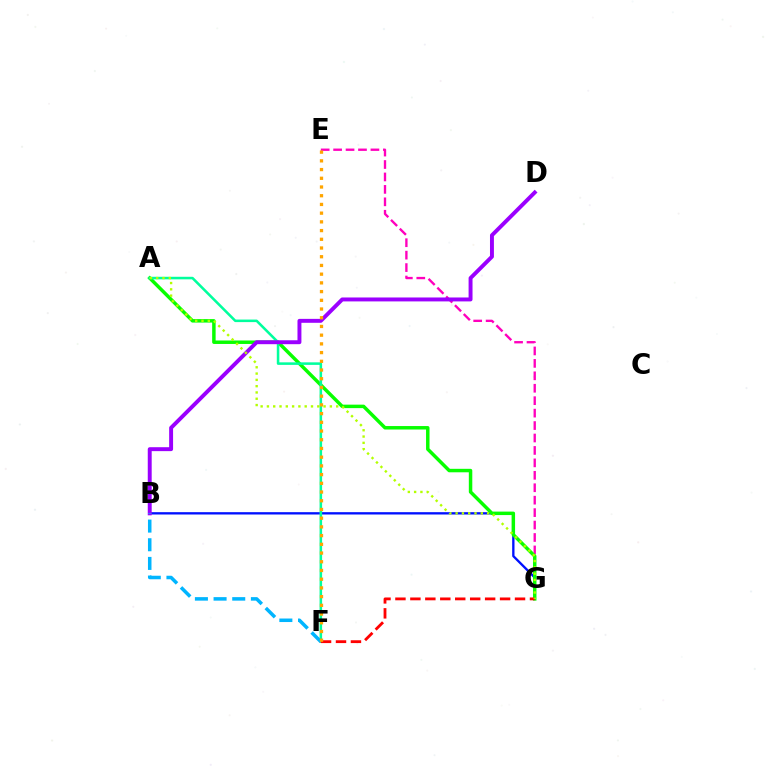{('B', 'G'): [{'color': '#0010ff', 'line_style': 'solid', 'thickness': 1.68}], ('E', 'G'): [{'color': '#ff00bd', 'line_style': 'dashed', 'thickness': 1.69}], ('A', 'G'): [{'color': '#08ff00', 'line_style': 'solid', 'thickness': 2.5}, {'color': '#b3ff00', 'line_style': 'dotted', 'thickness': 1.71}], ('A', 'F'): [{'color': '#00ff9d', 'line_style': 'solid', 'thickness': 1.83}], ('F', 'G'): [{'color': '#ff0000', 'line_style': 'dashed', 'thickness': 2.03}], ('B', 'D'): [{'color': '#9b00ff', 'line_style': 'solid', 'thickness': 2.83}], ('B', 'F'): [{'color': '#00b5ff', 'line_style': 'dashed', 'thickness': 2.54}], ('E', 'F'): [{'color': '#ffa500', 'line_style': 'dotted', 'thickness': 2.37}]}